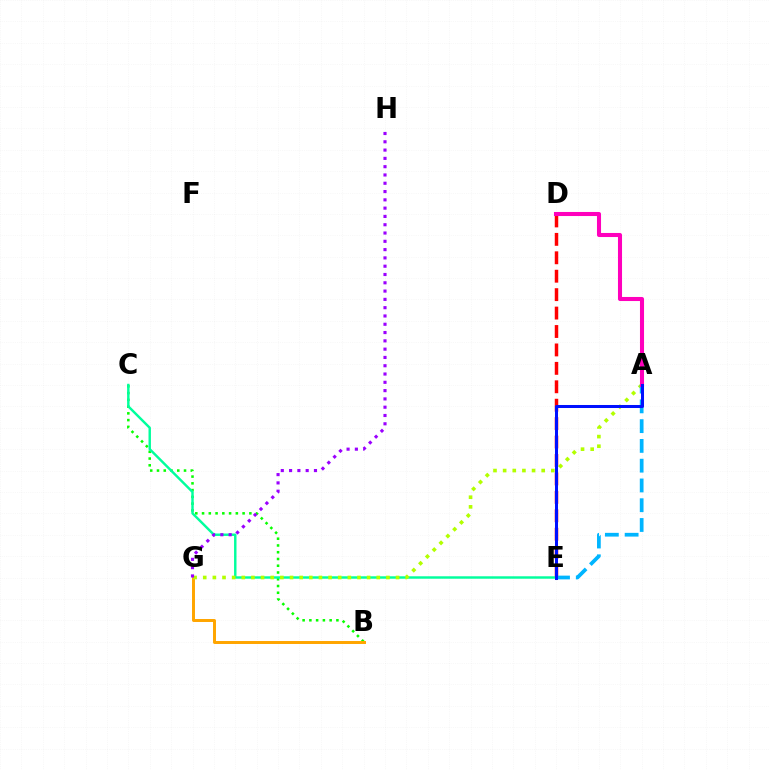{('B', 'C'): [{'color': '#08ff00', 'line_style': 'dotted', 'thickness': 1.84}], ('D', 'E'): [{'color': '#ff0000', 'line_style': 'dashed', 'thickness': 2.5}], ('B', 'G'): [{'color': '#ffa500', 'line_style': 'solid', 'thickness': 2.14}], ('C', 'E'): [{'color': '#00ff9d', 'line_style': 'solid', 'thickness': 1.76}], ('A', 'G'): [{'color': '#b3ff00', 'line_style': 'dotted', 'thickness': 2.62}], ('A', 'E'): [{'color': '#00b5ff', 'line_style': 'dashed', 'thickness': 2.69}, {'color': '#0010ff', 'line_style': 'solid', 'thickness': 2.18}], ('A', 'D'): [{'color': '#ff00bd', 'line_style': 'solid', 'thickness': 2.93}], ('G', 'H'): [{'color': '#9b00ff', 'line_style': 'dotted', 'thickness': 2.25}]}